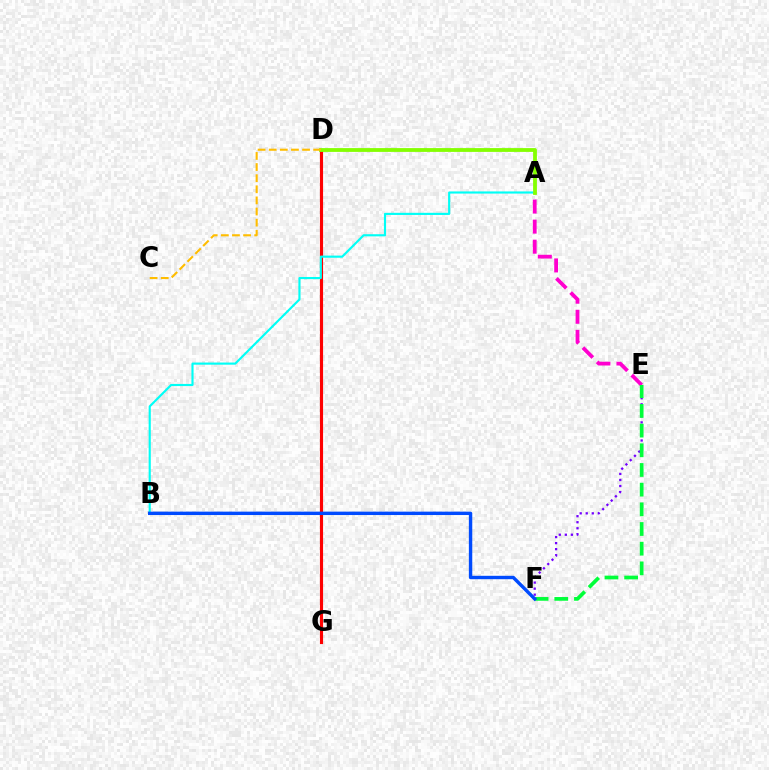{('A', 'E'): [{'color': '#ff00cf', 'line_style': 'dashed', 'thickness': 2.73}], ('D', 'G'): [{'color': '#ff0000', 'line_style': 'solid', 'thickness': 2.26}], ('A', 'B'): [{'color': '#00fff6', 'line_style': 'solid', 'thickness': 1.54}], ('A', 'D'): [{'color': '#84ff00', 'line_style': 'solid', 'thickness': 2.74}], ('E', 'F'): [{'color': '#7200ff', 'line_style': 'dotted', 'thickness': 1.64}, {'color': '#00ff39', 'line_style': 'dashed', 'thickness': 2.67}], ('C', 'D'): [{'color': '#ffbd00', 'line_style': 'dashed', 'thickness': 1.51}], ('B', 'F'): [{'color': '#004bff', 'line_style': 'solid', 'thickness': 2.45}]}